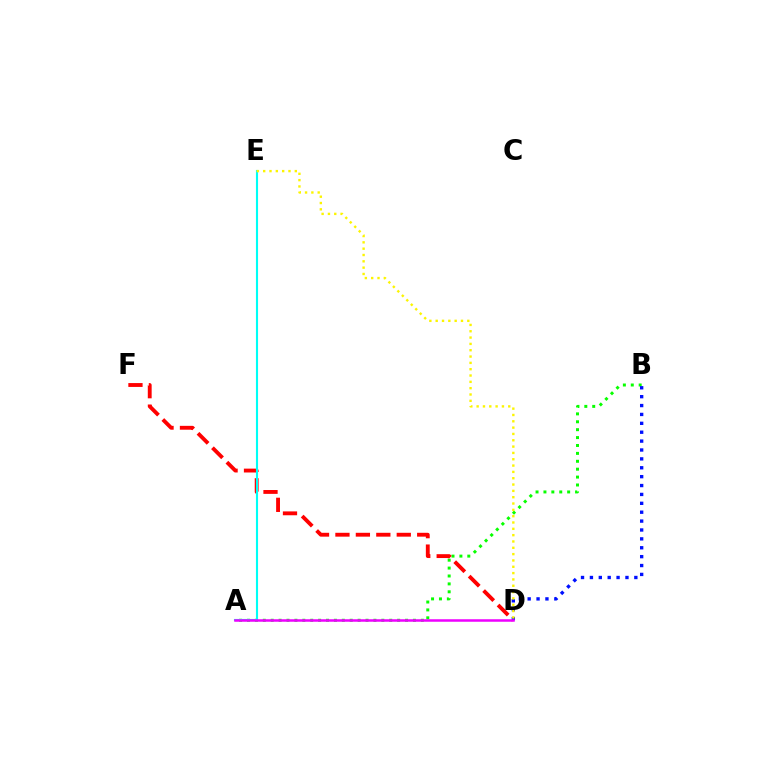{('A', 'B'): [{'color': '#08ff00', 'line_style': 'dotted', 'thickness': 2.15}], ('D', 'F'): [{'color': '#ff0000', 'line_style': 'dashed', 'thickness': 2.78}], ('B', 'D'): [{'color': '#0010ff', 'line_style': 'dotted', 'thickness': 2.41}], ('A', 'E'): [{'color': '#00fff6', 'line_style': 'solid', 'thickness': 1.53}], ('A', 'D'): [{'color': '#ee00ff', 'line_style': 'solid', 'thickness': 1.81}], ('D', 'E'): [{'color': '#fcf500', 'line_style': 'dotted', 'thickness': 1.72}]}